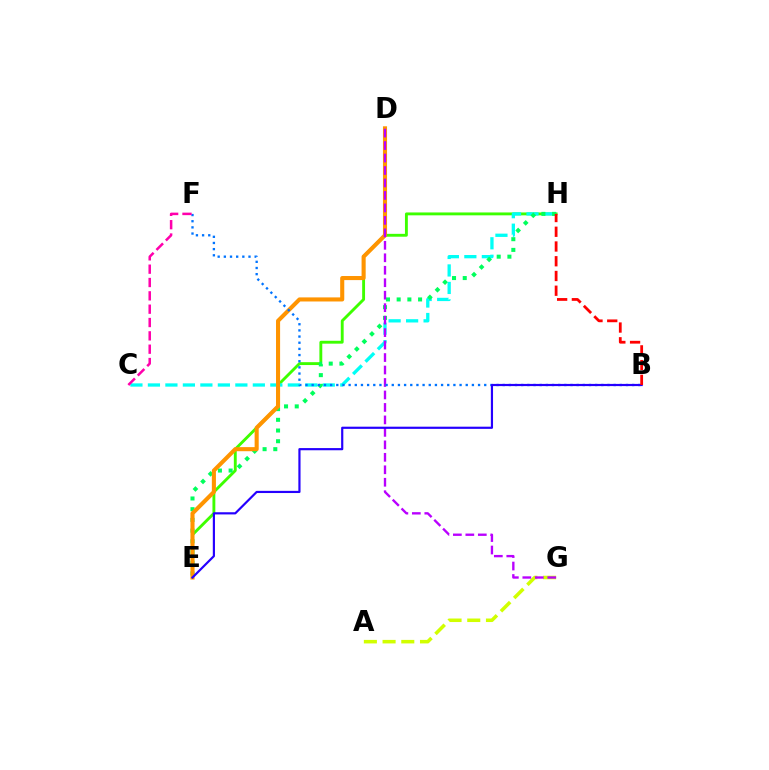{('A', 'G'): [{'color': '#d1ff00', 'line_style': 'dashed', 'thickness': 2.54}], ('E', 'H'): [{'color': '#3dff00', 'line_style': 'solid', 'thickness': 2.07}, {'color': '#00ff5c', 'line_style': 'dotted', 'thickness': 2.91}], ('C', 'H'): [{'color': '#00fff6', 'line_style': 'dashed', 'thickness': 2.38}], ('D', 'E'): [{'color': '#ff9400', 'line_style': 'solid', 'thickness': 2.94}], ('D', 'G'): [{'color': '#b900ff', 'line_style': 'dashed', 'thickness': 1.69}], ('B', 'F'): [{'color': '#0074ff', 'line_style': 'dotted', 'thickness': 1.67}], ('B', 'E'): [{'color': '#2500ff', 'line_style': 'solid', 'thickness': 1.57}], ('C', 'F'): [{'color': '#ff00ac', 'line_style': 'dashed', 'thickness': 1.81}], ('B', 'H'): [{'color': '#ff0000', 'line_style': 'dashed', 'thickness': 2.0}]}